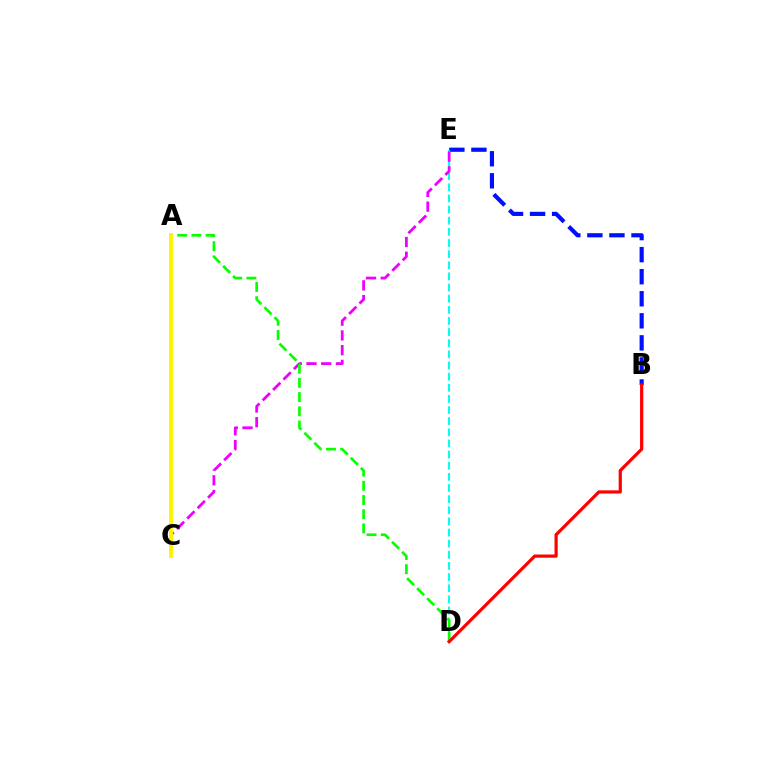{('B', 'E'): [{'color': '#0010ff', 'line_style': 'dashed', 'thickness': 3.0}], ('D', 'E'): [{'color': '#00fff6', 'line_style': 'dashed', 'thickness': 1.51}], ('C', 'E'): [{'color': '#ee00ff', 'line_style': 'dashed', 'thickness': 2.0}], ('A', 'D'): [{'color': '#08ff00', 'line_style': 'dashed', 'thickness': 1.93}], ('A', 'C'): [{'color': '#fcf500', 'line_style': 'solid', 'thickness': 2.84}], ('B', 'D'): [{'color': '#ff0000', 'line_style': 'solid', 'thickness': 2.31}]}